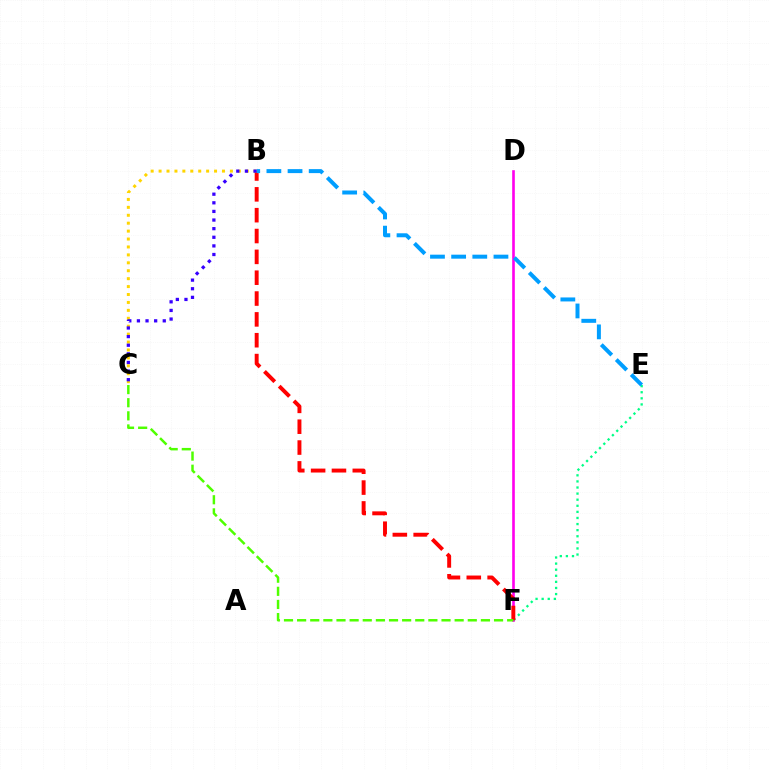{('D', 'F'): [{'color': '#ff00ed', 'line_style': 'solid', 'thickness': 1.9}], ('E', 'F'): [{'color': '#00ff86', 'line_style': 'dotted', 'thickness': 1.66}], ('B', 'F'): [{'color': '#ff0000', 'line_style': 'dashed', 'thickness': 2.83}], ('B', 'C'): [{'color': '#ffd500', 'line_style': 'dotted', 'thickness': 2.15}, {'color': '#3700ff', 'line_style': 'dotted', 'thickness': 2.34}], ('B', 'E'): [{'color': '#009eff', 'line_style': 'dashed', 'thickness': 2.87}], ('C', 'F'): [{'color': '#4fff00', 'line_style': 'dashed', 'thickness': 1.78}]}